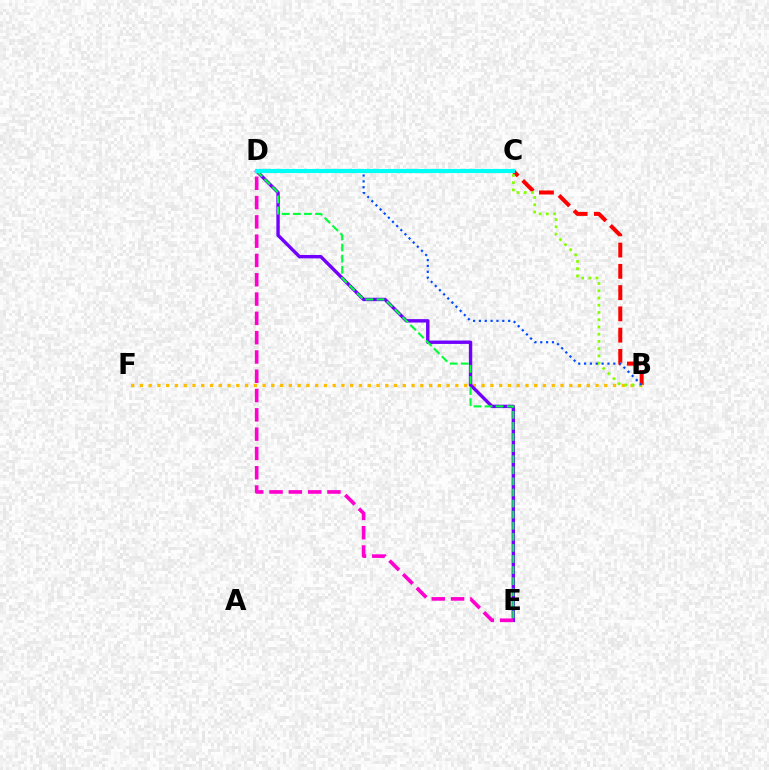{('B', 'C'): [{'color': '#ff0000', 'line_style': 'dashed', 'thickness': 2.89}, {'color': '#84ff00', 'line_style': 'dotted', 'thickness': 1.97}], ('B', 'F'): [{'color': '#ffbd00', 'line_style': 'dotted', 'thickness': 2.38}], ('D', 'E'): [{'color': '#7200ff', 'line_style': 'solid', 'thickness': 2.45}, {'color': '#ff00cf', 'line_style': 'dashed', 'thickness': 2.62}, {'color': '#00ff39', 'line_style': 'dashed', 'thickness': 1.51}], ('B', 'D'): [{'color': '#004bff', 'line_style': 'dotted', 'thickness': 1.59}], ('C', 'D'): [{'color': '#00fff6', 'line_style': 'solid', 'thickness': 2.98}]}